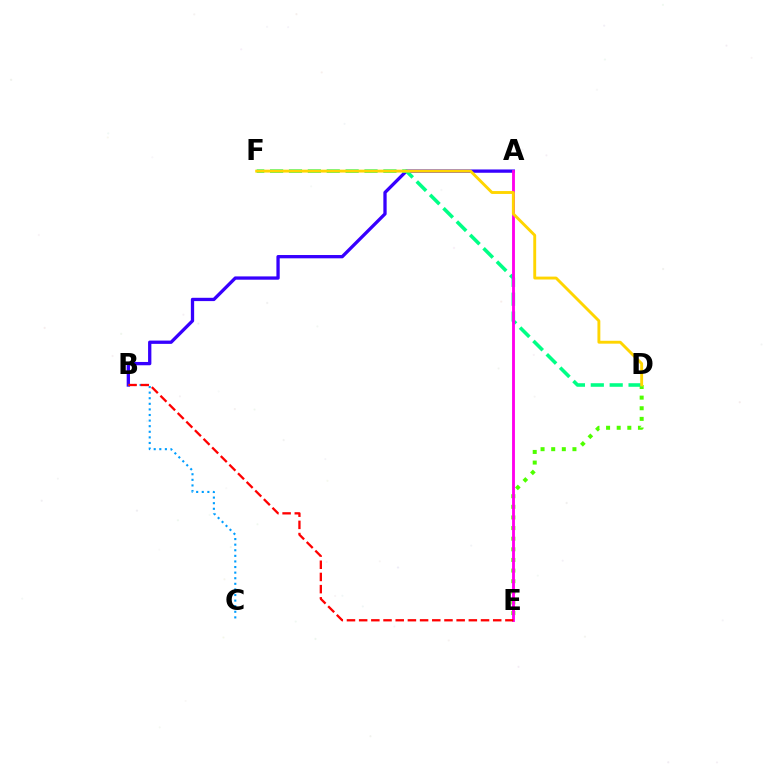{('D', 'E'): [{'color': '#4fff00', 'line_style': 'dotted', 'thickness': 2.89}], ('A', 'B'): [{'color': '#3700ff', 'line_style': 'solid', 'thickness': 2.37}], ('D', 'F'): [{'color': '#00ff86', 'line_style': 'dashed', 'thickness': 2.57}, {'color': '#ffd500', 'line_style': 'solid', 'thickness': 2.08}], ('B', 'C'): [{'color': '#009eff', 'line_style': 'dotted', 'thickness': 1.52}], ('A', 'E'): [{'color': '#ff00ed', 'line_style': 'solid', 'thickness': 2.06}], ('B', 'E'): [{'color': '#ff0000', 'line_style': 'dashed', 'thickness': 1.66}]}